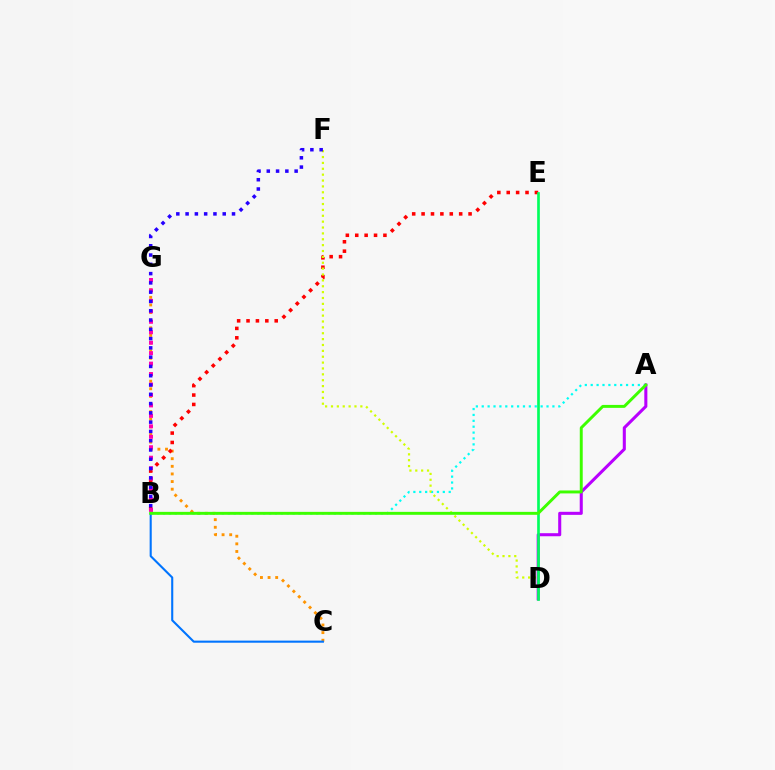{('C', 'G'): [{'color': '#ff9400', 'line_style': 'dotted', 'thickness': 2.07}], ('B', 'E'): [{'color': '#ff0000', 'line_style': 'dotted', 'thickness': 2.55}], ('B', 'G'): [{'color': '#ff00ac', 'line_style': 'dotted', 'thickness': 2.84}], ('A', 'B'): [{'color': '#00fff6', 'line_style': 'dotted', 'thickness': 1.6}, {'color': '#3dff00', 'line_style': 'solid', 'thickness': 2.12}], ('D', 'F'): [{'color': '#d1ff00', 'line_style': 'dotted', 'thickness': 1.6}], ('B', 'F'): [{'color': '#2500ff', 'line_style': 'dotted', 'thickness': 2.52}], ('A', 'D'): [{'color': '#b900ff', 'line_style': 'solid', 'thickness': 2.2}], ('B', 'C'): [{'color': '#0074ff', 'line_style': 'solid', 'thickness': 1.51}], ('D', 'E'): [{'color': '#00ff5c', 'line_style': 'solid', 'thickness': 1.92}]}